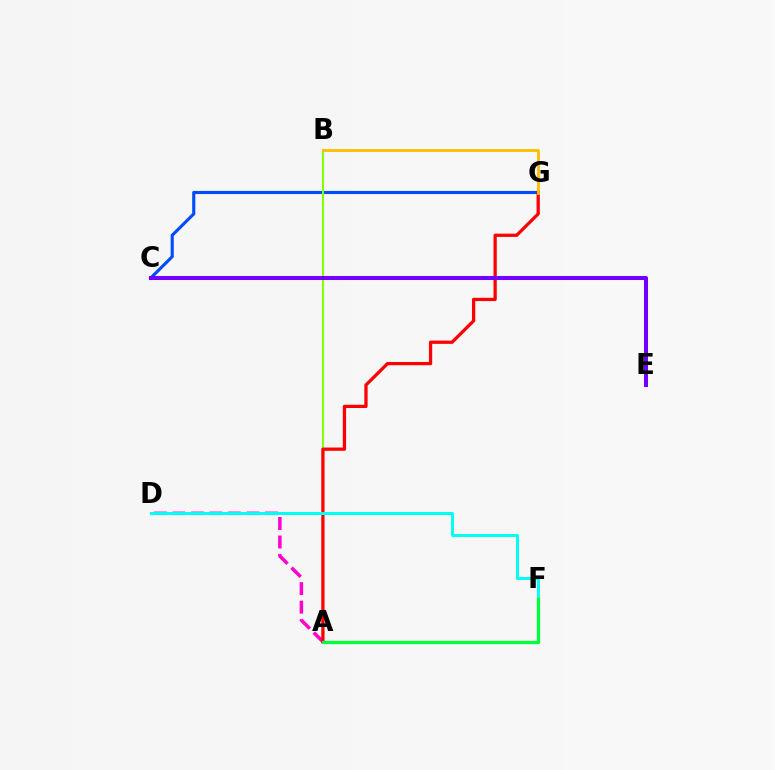{('C', 'G'): [{'color': '#004bff', 'line_style': 'solid', 'thickness': 2.24}], ('A', 'D'): [{'color': '#ff00cf', 'line_style': 'dashed', 'thickness': 2.52}], ('A', 'B'): [{'color': '#84ff00', 'line_style': 'solid', 'thickness': 1.51}], ('A', 'G'): [{'color': '#ff0000', 'line_style': 'solid', 'thickness': 2.35}], ('C', 'E'): [{'color': '#7200ff', 'line_style': 'solid', 'thickness': 2.9}], ('D', 'F'): [{'color': '#00fff6', 'line_style': 'solid', 'thickness': 2.14}], ('A', 'F'): [{'color': '#00ff39', 'line_style': 'solid', 'thickness': 2.34}], ('B', 'G'): [{'color': '#ffbd00', 'line_style': 'solid', 'thickness': 2.03}]}